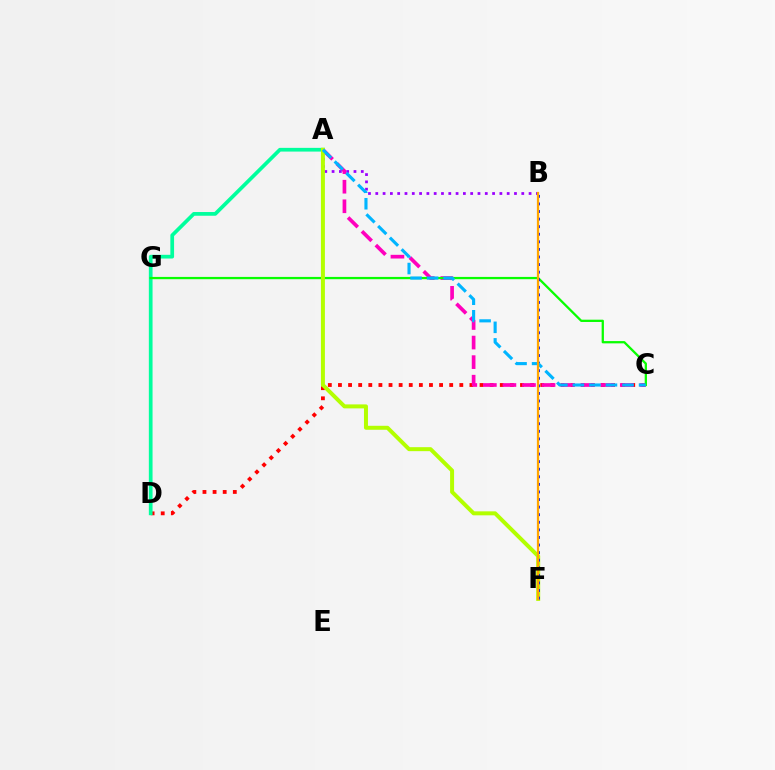{('C', 'D'): [{'color': '#ff0000', 'line_style': 'dotted', 'thickness': 2.75}], ('A', 'D'): [{'color': '#00ff9d', 'line_style': 'solid', 'thickness': 2.68}], ('A', 'C'): [{'color': '#ff00bd', 'line_style': 'dashed', 'thickness': 2.66}, {'color': '#00b5ff', 'line_style': 'dashed', 'thickness': 2.25}], ('A', 'B'): [{'color': '#9b00ff', 'line_style': 'dotted', 'thickness': 1.98}], ('C', 'G'): [{'color': '#08ff00', 'line_style': 'solid', 'thickness': 1.64}], ('A', 'F'): [{'color': '#b3ff00', 'line_style': 'solid', 'thickness': 2.87}], ('B', 'F'): [{'color': '#0010ff', 'line_style': 'dotted', 'thickness': 2.06}, {'color': '#ffa500', 'line_style': 'solid', 'thickness': 1.61}]}